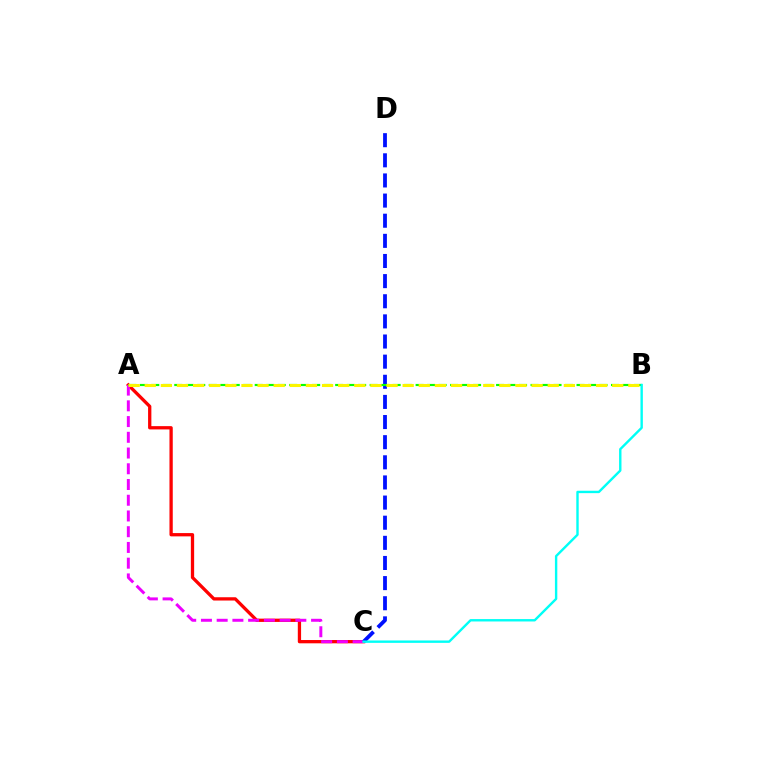{('A', 'C'): [{'color': '#ff0000', 'line_style': 'solid', 'thickness': 2.37}, {'color': '#ee00ff', 'line_style': 'dashed', 'thickness': 2.14}], ('C', 'D'): [{'color': '#0010ff', 'line_style': 'dashed', 'thickness': 2.73}], ('A', 'B'): [{'color': '#08ff00', 'line_style': 'dashed', 'thickness': 1.56}, {'color': '#fcf500', 'line_style': 'dashed', 'thickness': 2.19}], ('B', 'C'): [{'color': '#00fff6', 'line_style': 'solid', 'thickness': 1.72}]}